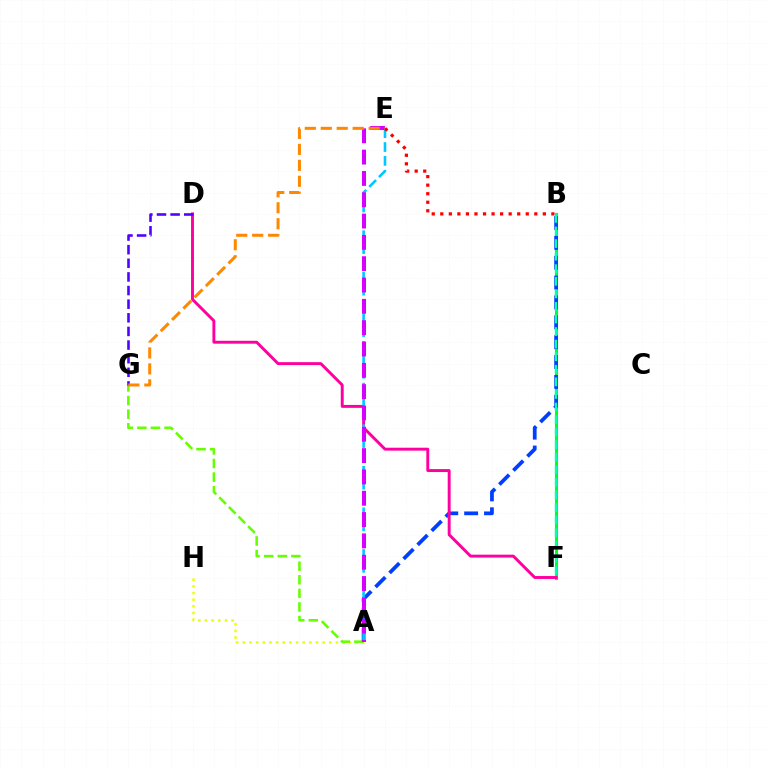{('B', 'F'): [{'color': '#00ff27', 'line_style': 'solid', 'thickness': 2.2}, {'color': '#00ffaf', 'line_style': 'dashed', 'thickness': 1.71}], ('A', 'H'): [{'color': '#eeff00', 'line_style': 'dotted', 'thickness': 1.81}], ('A', 'G'): [{'color': '#66ff00', 'line_style': 'dashed', 'thickness': 1.85}], ('A', 'B'): [{'color': '#003fff', 'line_style': 'dashed', 'thickness': 2.7}], ('D', 'F'): [{'color': '#ff00a0', 'line_style': 'solid', 'thickness': 2.1}], ('A', 'E'): [{'color': '#00c7ff', 'line_style': 'dashed', 'thickness': 1.88}, {'color': '#d600ff', 'line_style': 'dashed', 'thickness': 2.9}], ('D', 'G'): [{'color': '#4f00ff', 'line_style': 'dashed', 'thickness': 1.85}], ('B', 'E'): [{'color': '#ff0000', 'line_style': 'dotted', 'thickness': 2.32}], ('E', 'G'): [{'color': '#ff8800', 'line_style': 'dashed', 'thickness': 2.17}]}